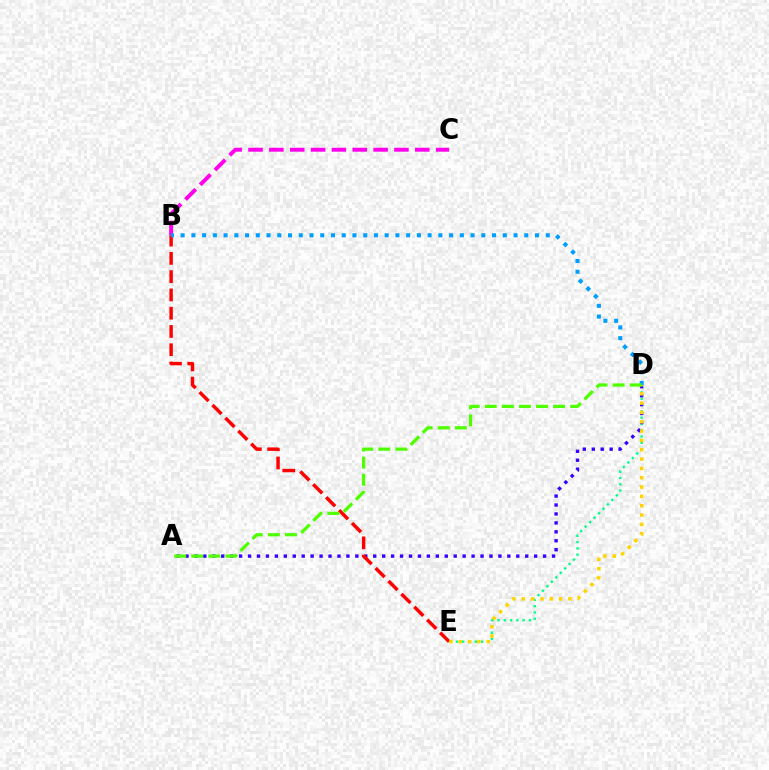{('D', 'E'): [{'color': '#00ff86', 'line_style': 'dotted', 'thickness': 1.71}, {'color': '#ffd500', 'line_style': 'dotted', 'thickness': 2.53}], ('A', 'D'): [{'color': '#3700ff', 'line_style': 'dotted', 'thickness': 2.43}, {'color': '#4fff00', 'line_style': 'dashed', 'thickness': 2.32}], ('B', 'C'): [{'color': '#ff00ed', 'line_style': 'dashed', 'thickness': 2.83}], ('B', 'E'): [{'color': '#ff0000', 'line_style': 'dashed', 'thickness': 2.48}], ('B', 'D'): [{'color': '#009eff', 'line_style': 'dotted', 'thickness': 2.92}]}